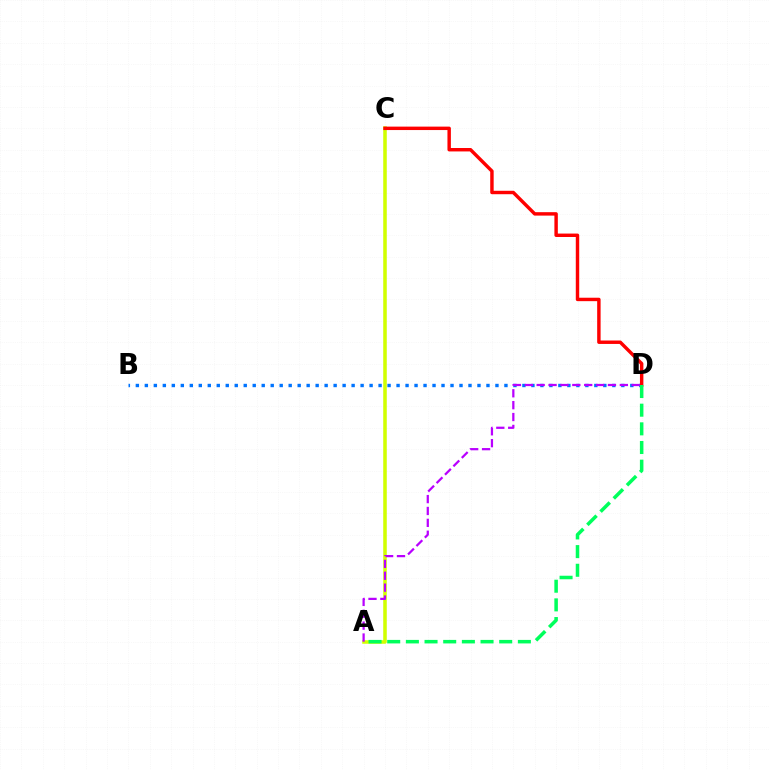{('B', 'D'): [{'color': '#0074ff', 'line_style': 'dotted', 'thickness': 2.44}], ('A', 'C'): [{'color': '#d1ff00', 'line_style': 'solid', 'thickness': 2.56}], ('A', 'D'): [{'color': '#b900ff', 'line_style': 'dashed', 'thickness': 1.61}, {'color': '#00ff5c', 'line_style': 'dashed', 'thickness': 2.54}], ('C', 'D'): [{'color': '#ff0000', 'line_style': 'solid', 'thickness': 2.47}]}